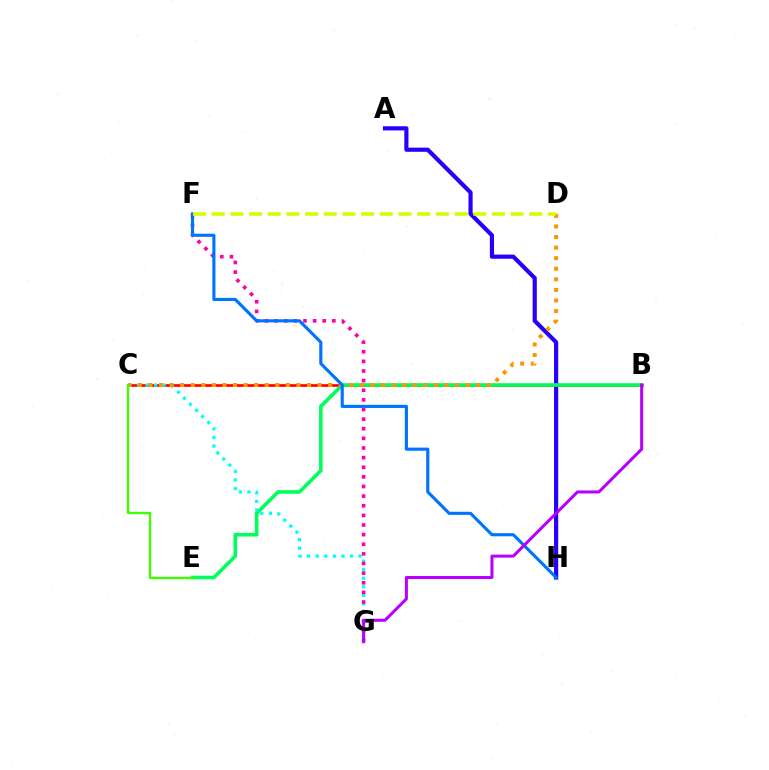{('A', 'H'): [{'color': '#2500ff', 'line_style': 'solid', 'thickness': 3.0}], ('B', 'C'): [{'color': '#ff0000', 'line_style': 'solid', 'thickness': 1.92}], ('B', 'E'): [{'color': '#00ff5c', 'line_style': 'solid', 'thickness': 2.61}], ('C', 'G'): [{'color': '#00fff6', 'line_style': 'dotted', 'thickness': 2.33}], ('C', 'D'): [{'color': '#ff9400', 'line_style': 'dotted', 'thickness': 2.87}], ('F', 'G'): [{'color': '#ff00ac', 'line_style': 'dotted', 'thickness': 2.62}], ('F', 'H'): [{'color': '#0074ff', 'line_style': 'solid', 'thickness': 2.25}], ('D', 'F'): [{'color': '#d1ff00', 'line_style': 'dashed', 'thickness': 2.54}], ('B', 'G'): [{'color': '#b900ff', 'line_style': 'solid', 'thickness': 2.18}], ('C', 'E'): [{'color': '#3dff00', 'line_style': 'solid', 'thickness': 1.69}]}